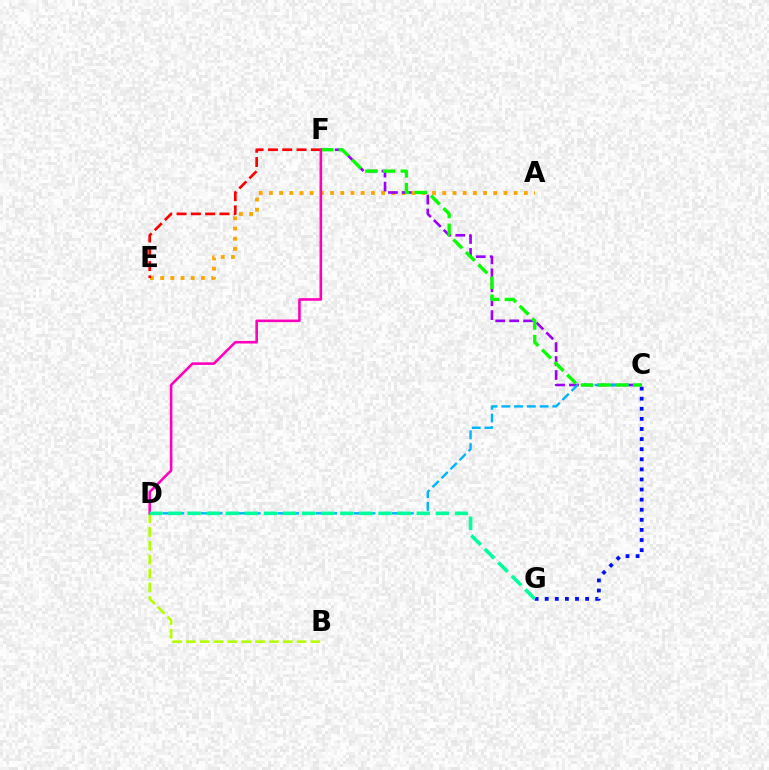{('B', 'D'): [{'color': '#b3ff00', 'line_style': 'dashed', 'thickness': 1.88}], ('A', 'E'): [{'color': '#ffa500', 'line_style': 'dotted', 'thickness': 2.77}], ('C', 'G'): [{'color': '#0010ff', 'line_style': 'dotted', 'thickness': 2.74}], ('E', 'F'): [{'color': '#ff0000', 'line_style': 'dashed', 'thickness': 1.94}], ('C', 'F'): [{'color': '#9b00ff', 'line_style': 'dashed', 'thickness': 1.89}, {'color': '#08ff00', 'line_style': 'dashed', 'thickness': 2.41}], ('C', 'D'): [{'color': '#00b5ff', 'line_style': 'dashed', 'thickness': 1.73}], ('D', 'F'): [{'color': '#ff00bd', 'line_style': 'solid', 'thickness': 1.87}], ('D', 'G'): [{'color': '#00ff9d', 'line_style': 'dashed', 'thickness': 2.59}]}